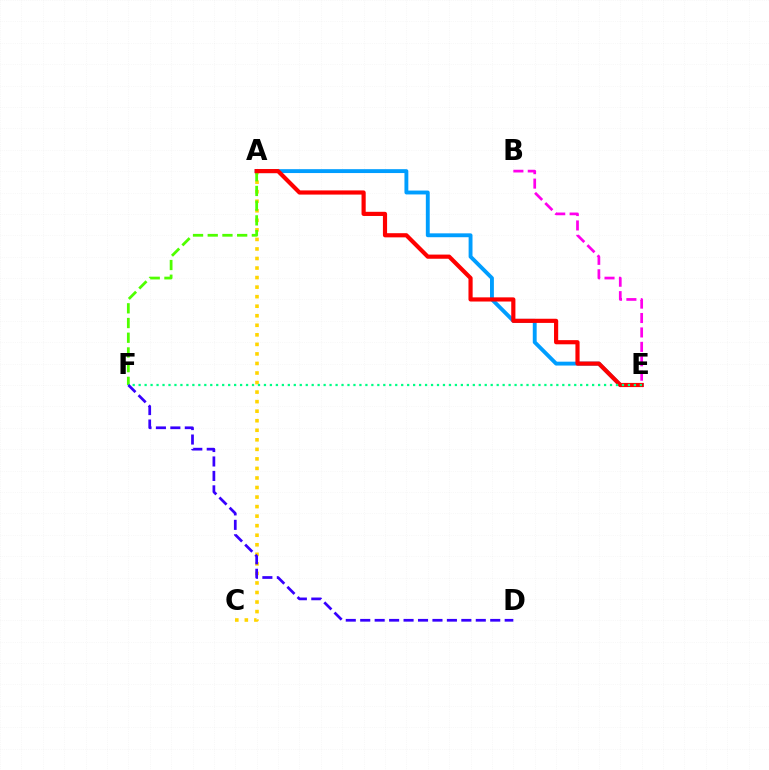{('A', 'C'): [{'color': '#ffd500', 'line_style': 'dotted', 'thickness': 2.59}], ('A', 'E'): [{'color': '#009eff', 'line_style': 'solid', 'thickness': 2.79}, {'color': '#ff0000', 'line_style': 'solid', 'thickness': 3.0}], ('A', 'F'): [{'color': '#4fff00', 'line_style': 'dashed', 'thickness': 2.0}], ('E', 'F'): [{'color': '#00ff86', 'line_style': 'dotted', 'thickness': 1.62}], ('B', 'E'): [{'color': '#ff00ed', 'line_style': 'dashed', 'thickness': 1.96}], ('D', 'F'): [{'color': '#3700ff', 'line_style': 'dashed', 'thickness': 1.96}]}